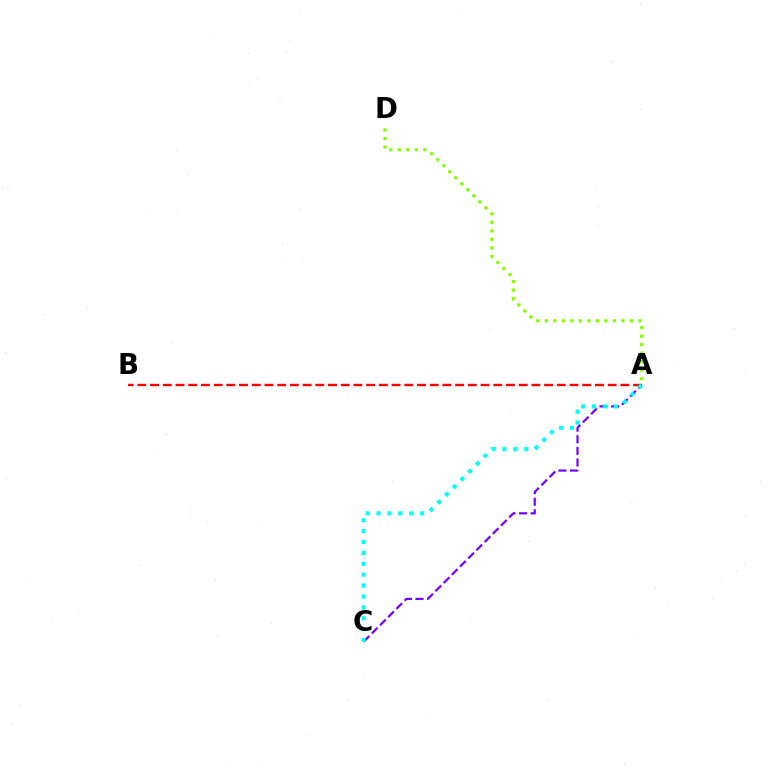{('A', 'B'): [{'color': '#ff0000', 'line_style': 'dashed', 'thickness': 1.73}], ('A', 'C'): [{'color': '#7200ff', 'line_style': 'dashed', 'thickness': 1.57}, {'color': '#00fff6', 'line_style': 'dotted', 'thickness': 2.96}], ('A', 'D'): [{'color': '#84ff00', 'line_style': 'dotted', 'thickness': 2.31}]}